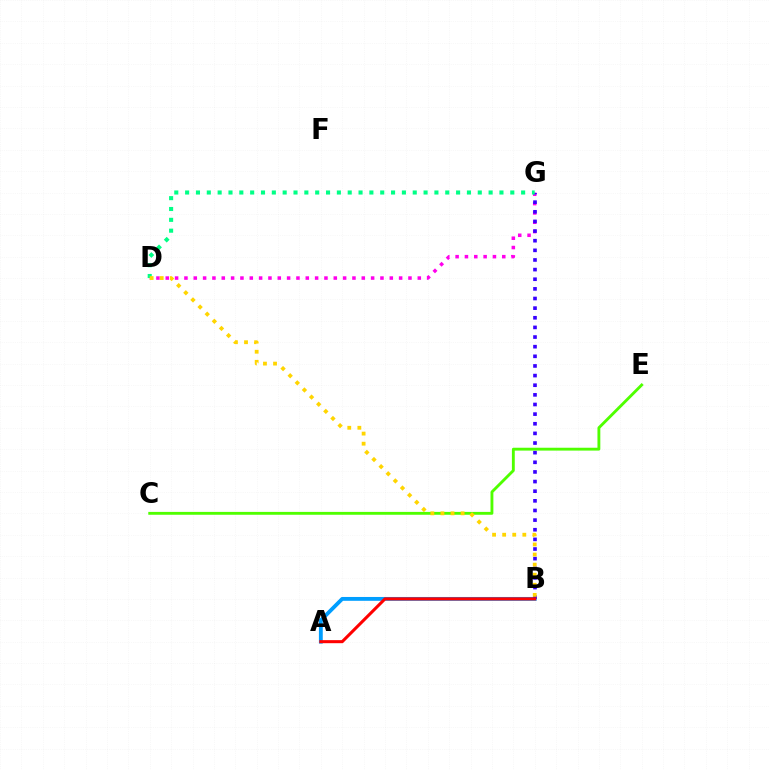{('D', 'G'): [{'color': '#ff00ed', 'line_style': 'dotted', 'thickness': 2.54}, {'color': '#00ff86', 'line_style': 'dotted', 'thickness': 2.94}], ('A', 'B'): [{'color': '#009eff', 'line_style': 'solid', 'thickness': 2.77}, {'color': '#ff0000', 'line_style': 'solid', 'thickness': 2.2}], ('B', 'G'): [{'color': '#3700ff', 'line_style': 'dotted', 'thickness': 2.62}], ('C', 'E'): [{'color': '#4fff00', 'line_style': 'solid', 'thickness': 2.06}], ('B', 'D'): [{'color': '#ffd500', 'line_style': 'dotted', 'thickness': 2.74}]}